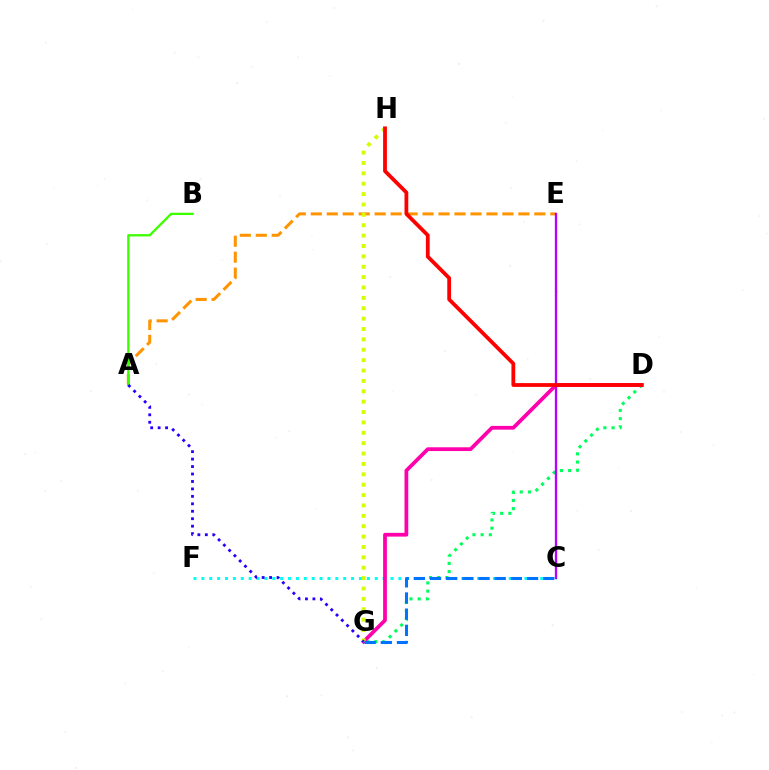{('C', 'F'): [{'color': '#00fff6', 'line_style': 'dotted', 'thickness': 2.14}], ('D', 'G'): [{'color': '#00ff5c', 'line_style': 'dotted', 'thickness': 2.22}, {'color': '#ff00ac', 'line_style': 'solid', 'thickness': 2.7}], ('A', 'E'): [{'color': '#ff9400', 'line_style': 'dashed', 'thickness': 2.17}], ('A', 'B'): [{'color': '#3dff00', 'line_style': 'solid', 'thickness': 1.66}], ('G', 'H'): [{'color': '#d1ff00', 'line_style': 'dotted', 'thickness': 2.82}], ('C', 'E'): [{'color': '#b900ff', 'line_style': 'solid', 'thickness': 1.67}], ('D', 'H'): [{'color': '#ff0000', 'line_style': 'solid', 'thickness': 2.72}], ('C', 'G'): [{'color': '#0074ff', 'line_style': 'dashed', 'thickness': 2.2}], ('A', 'G'): [{'color': '#2500ff', 'line_style': 'dotted', 'thickness': 2.03}]}